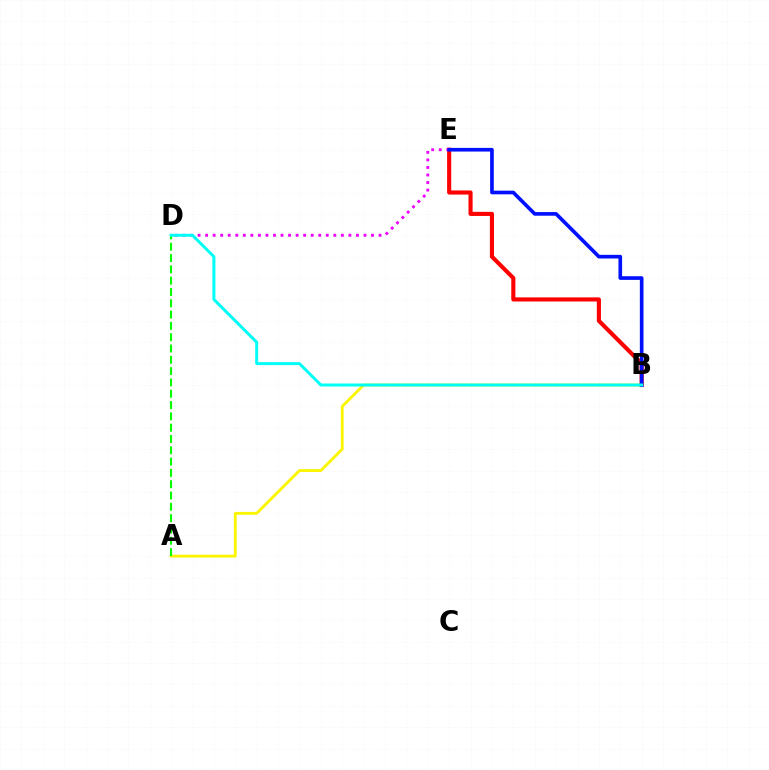{('A', 'B'): [{'color': '#fcf500', 'line_style': 'solid', 'thickness': 2.03}], ('B', 'E'): [{'color': '#ff0000', 'line_style': 'solid', 'thickness': 2.96}, {'color': '#0010ff', 'line_style': 'solid', 'thickness': 2.63}], ('D', 'E'): [{'color': '#ee00ff', 'line_style': 'dotted', 'thickness': 2.05}], ('A', 'D'): [{'color': '#08ff00', 'line_style': 'dashed', 'thickness': 1.54}], ('B', 'D'): [{'color': '#00fff6', 'line_style': 'solid', 'thickness': 2.15}]}